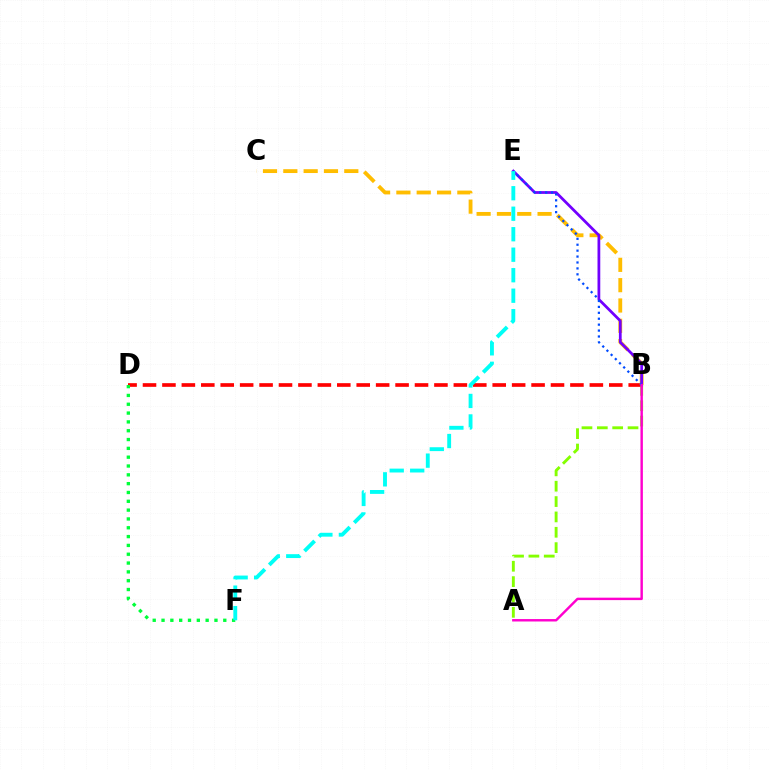{('B', 'D'): [{'color': '#ff0000', 'line_style': 'dashed', 'thickness': 2.64}], ('B', 'C'): [{'color': '#ffbd00', 'line_style': 'dashed', 'thickness': 2.76}], ('A', 'B'): [{'color': '#84ff00', 'line_style': 'dashed', 'thickness': 2.09}, {'color': '#ff00cf', 'line_style': 'solid', 'thickness': 1.75}], ('B', 'E'): [{'color': '#7200ff', 'line_style': 'solid', 'thickness': 1.99}, {'color': '#004bff', 'line_style': 'dotted', 'thickness': 1.61}], ('D', 'F'): [{'color': '#00ff39', 'line_style': 'dotted', 'thickness': 2.4}], ('E', 'F'): [{'color': '#00fff6', 'line_style': 'dashed', 'thickness': 2.78}]}